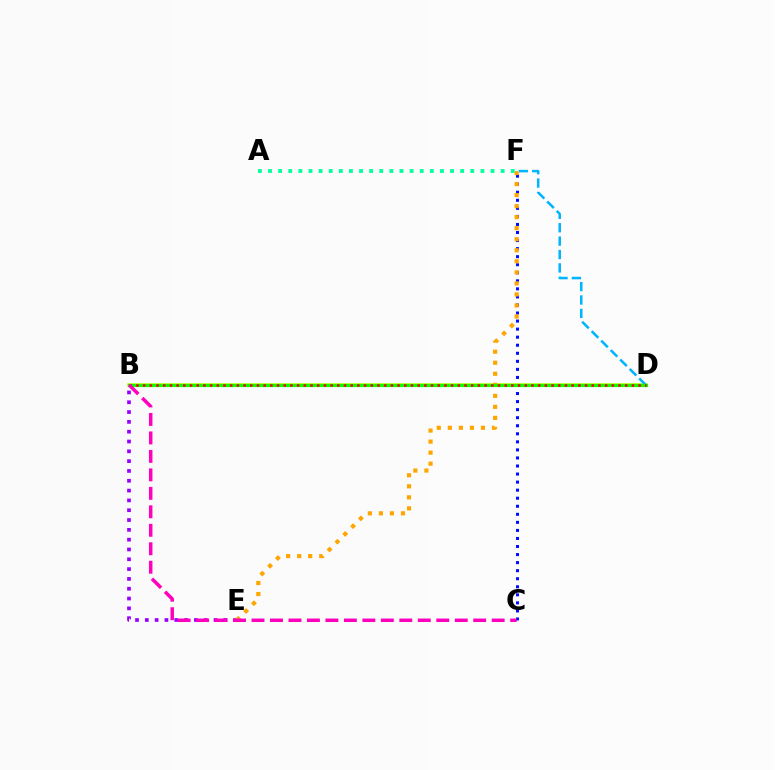{('C', 'F'): [{'color': '#0010ff', 'line_style': 'dotted', 'thickness': 2.19}], ('B', 'D'): [{'color': '#b3ff00', 'line_style': 'solid', 'thickness': 2.53}, {'color': '#08ff00', 'line_style': 'solid', 'thickness': 2.28}, {'color': '#ff0000', 'line_style': 'dotted', 'thickness': 1.82}], ('D', 'F'): [{'color': '#00b5ff', 'line_style': 'dashed', 'thickness': 1.82}], ('B', 'E'): [{'color': '#9b00ff', 'line_style': 'dotted', 'thickness': 2.67}], ('E', 'F'): [{'color': '#ffa500', 'line_style': 'dotted', 'thickness': 3.0}], ('A', 'F'): [{'color': '#00ff9d', 'line_style': 'dotted', 'thickness': 2.75}], ('B', 'C'): [{'color': '#ff00bd', 'line_style': 'dashed', 'thickness': 2.51}]}